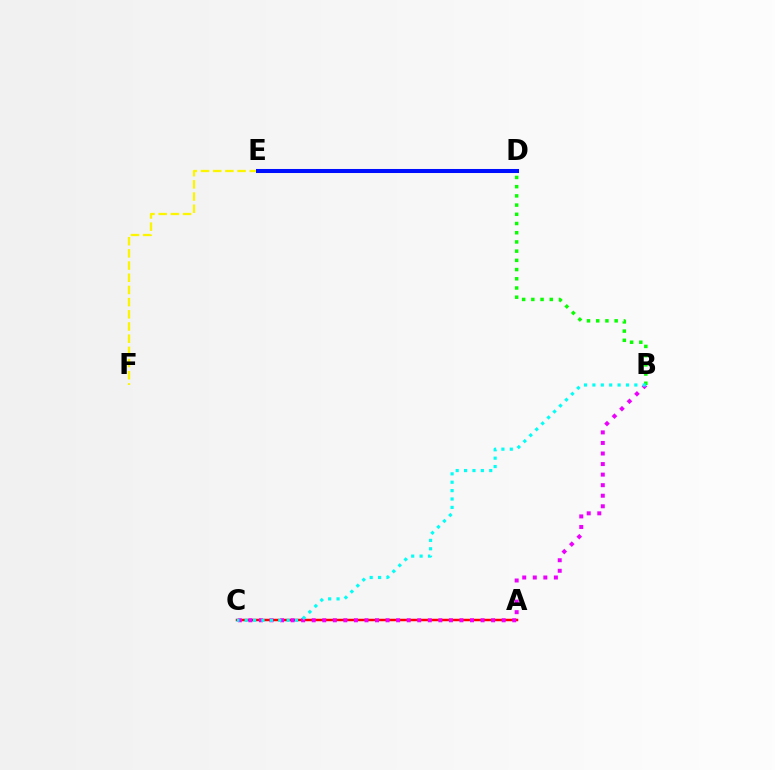{('B', 'D'): [{'color': '#08ff00', 'line_style': 'dotted', 'thickness': 2.5}], ('A', 'C'): [{'color': '#ff0000', 'line_style': 'solid', 'thickness': 1.78}], ('B', 'C'): [{'color': '#ee00ff', 'line_style': 'dotted', 'thickness': 2.87}, {'color': '#00fff6', 'line_style': 'dotted', 'thickness': 2.28}], ('E', 'F'): [{'color': '#fcf500', 'line_style': 'dashed', 'thickness': 1.66}], ('D', 'E'): [{'color': '#0010ff', 'line_style': 'solid', 'thickness': 2.9}]}